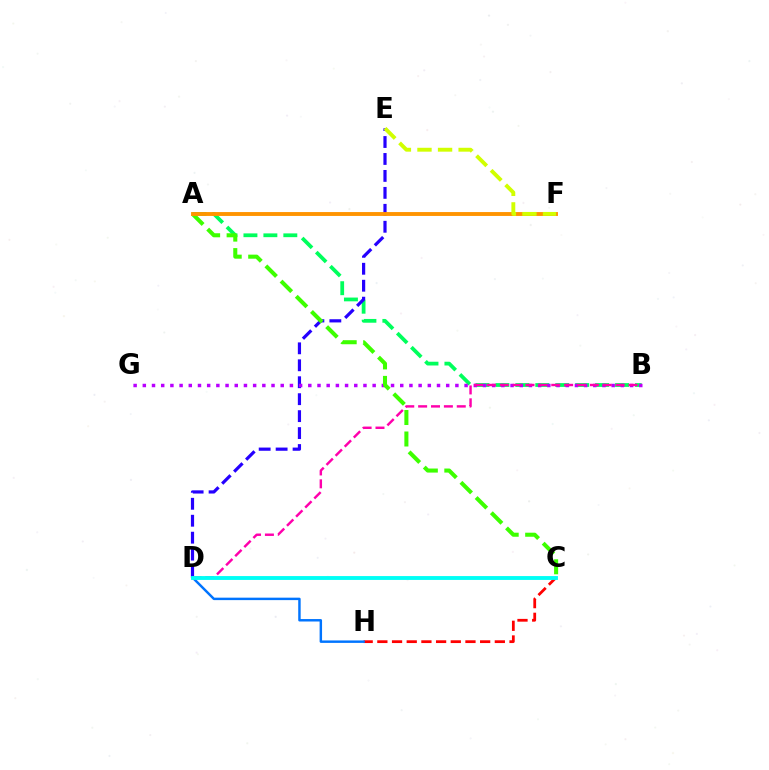{('C', 'H'): [{'color': '#ff0000', 'line_style': 'dashed', 'thickness': 1.99}], ('A', 'B'): [{'color': '#00ff5c', 'line_style': 'dashed', 'thickness': 2.71}], ('D', 'E'): [{'color': '#2500ff', 'line_style': 'dashed', 'thickness': 2.3}], ('B', 'G'): [{'color': '#b900ff', 'line_style': 'dotted', 'thickness': 2.5}], ('D', 'H'): [{'color': '#0074ff', 'line_style': 'solid', 'thickness': 1.76}], ('A', 'C'): [{'color': '#3dff00', 'line_style': 'dashed', 'thickness': 2.92}], ('A', 'F'): [{'color': '#ff9400', 'line_style': 'solid', 'thickness': 2.8}], ('B', 'D'): [{'color': '#ff00ac', 'line_style': 'dashed', 'thickness': 1.75}], ('C', 'D'): [{'color': '#00fff6', 'line_style': 'solid', 'thickness': 2.78}], ('E', 'F'): [{'color': '#d1ff00', 'line_style': 'dashed', 'thickness': 2.8}]}